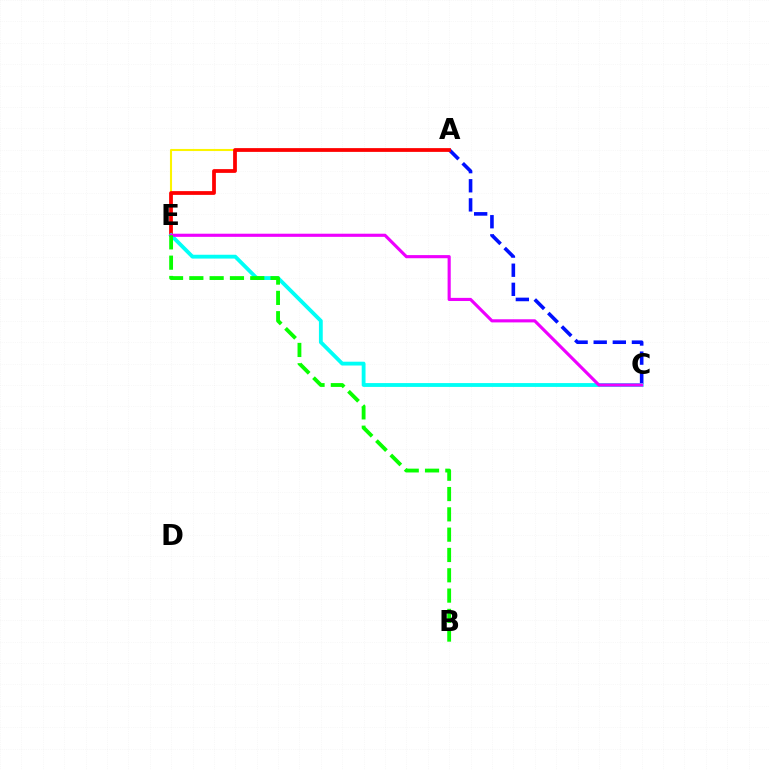{('A', 'C'): [{'color': '#0010ff', 'line_style': 'dashed', 'thickness': 2.6}], ('A', 'E'): [{'color': '#fcf500', 'line_style': 'solid', 'thickness': 1.5}, {'color': '#ff0000', 'line_style': 'solid', 'thickness': 2.71}], ('C', 'E'): [{'color': '#00fff6', 'line_style': 'solid', 'thickness': 2.75}, {'color': '#ee00ff', 'line_style': 'solid', 'thickness': 2.26}], ('B', 'E'): [{'color': '#08ff00', 'line_style': 'dashed', 'thickness': 2.76}]}